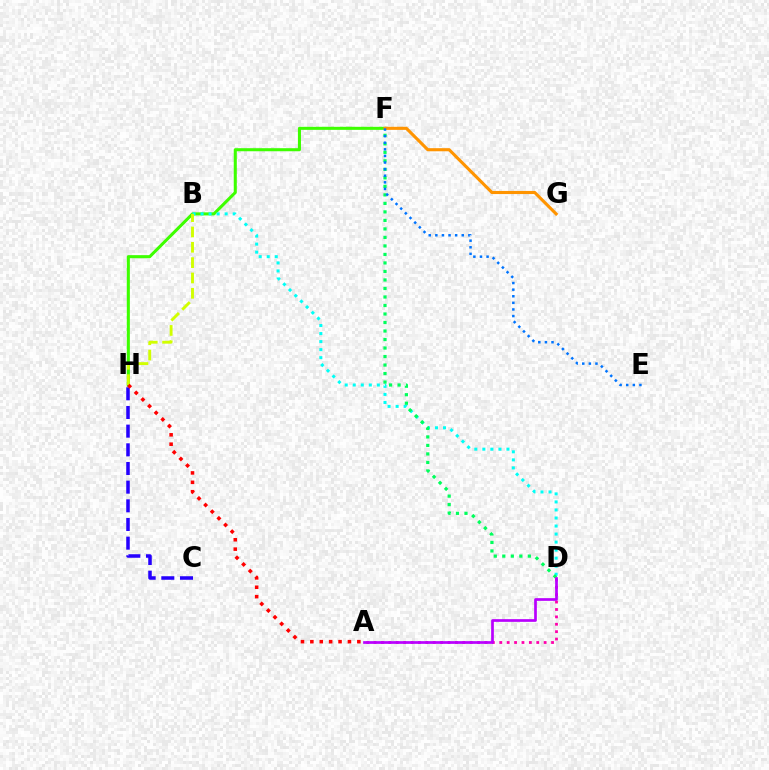{('F', 'H'): [{'color': '#3dff00', 'line_style': 'solid', 'thickness': 2.2}], ('B', 'D'): [{'color': '#00fff6', 'line_style': 'dotted', 'thickness': 2.18}], ('B', 'H'): [{'color': '#d1ff00', 'line_style': 'dashed', 'thickness': 2.08}], ('F', 'G'): [{'color': '#ff9400', 'line_style': 'solid', 'thickness': 2.23}], ('D', 'F'): [{'color': '#00ff5c', 'line_style': 'dotted', 'thickness': 2.31}], ('C', 'H'): [{'color': '#2500ff', 'line_style': 'dashed', 'thickness': 2.54}], ('A', 'H'): [{'color': '#ff0000', 'line_style': 'dotted', 'thickness': 2.55}], ('E', 'F'): [{'color': '#0074ff', 'line_style': 'dotted', 'thickness': 1.79}], ('A', 'D'): [{'color': '#ff00ac', 'line_style': 'dotted', 'thickness': 2.01}, {'color': '#b900ff', 'line_style': 'solid', 'thickness': 1.94}]}